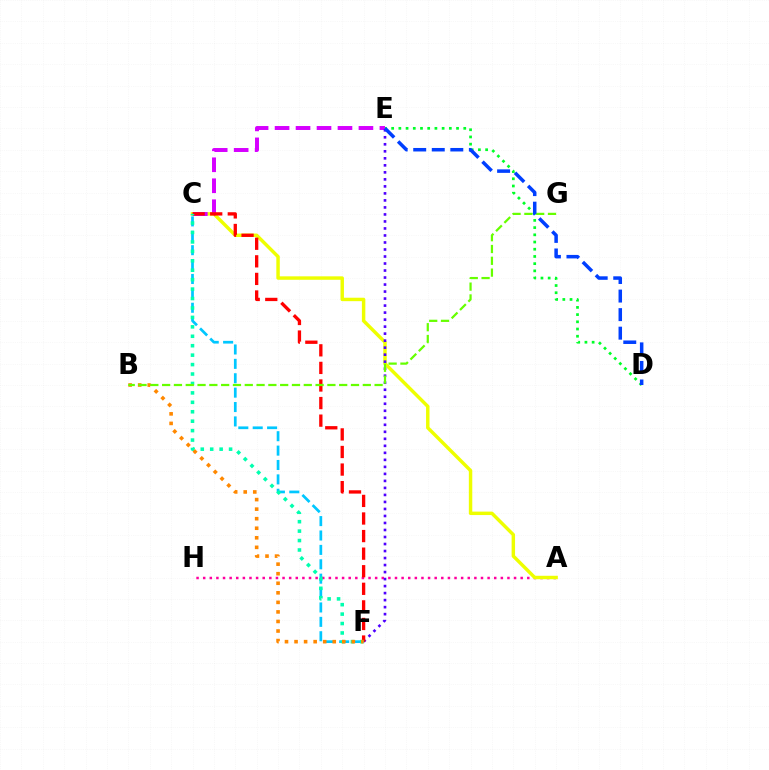{('A', 'H'): [{'color': '#ff00a0', 'line_style': 'dotted', 'thickness': 1.8}], ('A', 'C'): [{'color': '#eeff00', 'line_style': 'solid', 'thickness': 2.48}], ('C', 'E'): [{'color': '#d600ff', 'line_style': 'dashed', 'thickness': 2.85}], ('E', 'F'): [{'color': '#4f00ff', 'line_style': 'dotted', 'thickness': 1.91}], ('C', 'F'): [{'color': '#00c7ff', 'line_style': 'dashed', 'thickness': 1.96}, {'color': '#ff0000', 'line_style': 'dashed', 'thickness': 2.39}, {'color': '#00ffaf', 'line_style': 'dotted', 'thickness': 2.56}], ('D', 'E'): [{'color': '#00ff27', 'line_style': 'dotted', 'thickness': 1.96}, {'color': '#003fff', 'line_style': 'dashed', 'thickness': 2.52}], ('B', 'F'): [{'color': '#ff8800', 'line_style': 'dotted', 'thickness': 2.59}], ('B', 'G'): [{'color': '#66ff00', 'line_style': 'dashed', 'thickness': 1.6}]}